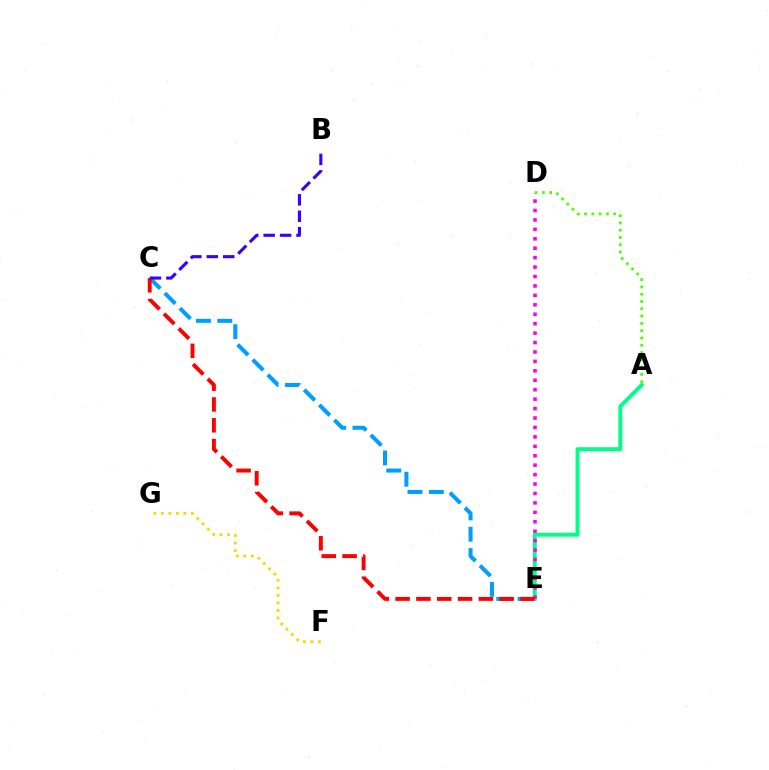{('C', 'E'): [{'color': '#009eff', 'line_style': 'dashed', 'thickness': 2.9}, {'color': '#ff0000', 'line_style': 'dashed', 'thickness': 2.83}], ('A', 'E'): [{'color': '#00ff86', 'line_style': 'solid', 'thickness': 2.81}], ('D', 'E'): [{'color': '#ff00ed', 'line_style': 'dotted', 'thickness': 2.56}], ('A', 'D'): [{'color': '#4fff00', 'line_style': 'dotted', 'thickness': 1.98}], ('F', 'G'): [{'color': '#ffd500', 'line_style': 'dotted', 'thickness': 2.04}], ('B', 'C'): [{'color': '#3700ff', 'line_style': 'dashed', 'thickness': 2.23}]}